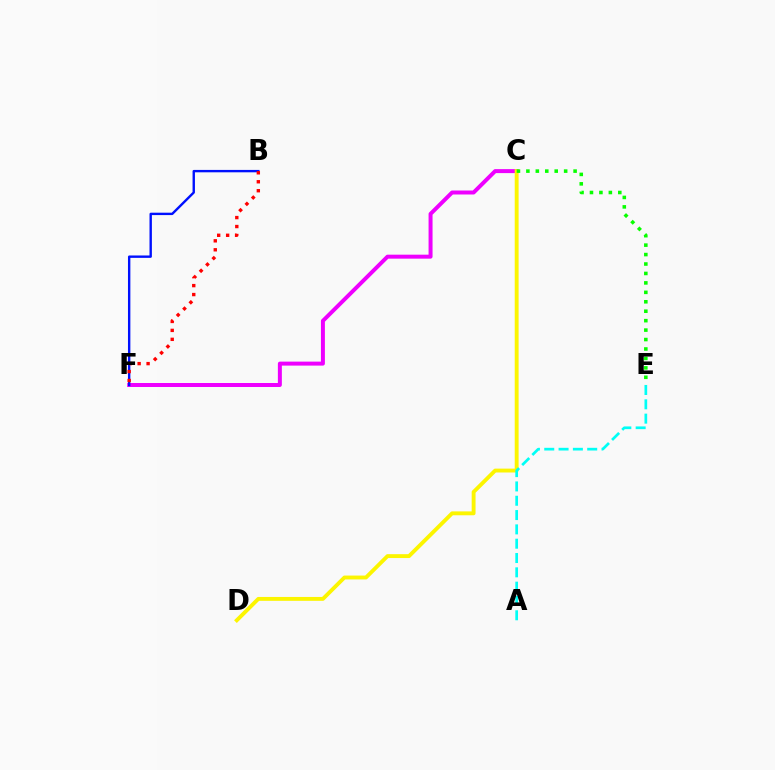{('C', 'F'): [{'color': '#ee00ff', 'line_style': 'solid', 'thickness': 2.87}], ('C', 'D'): [{'color': '#fcf500', 'line_style': 'solid', 'thickness': 2.79}], ('B', 'F'): [{'color': '#0010ff', 'line_style': 'solid', 'thickness': 1.72}, {'color': '#ff0000', 'line_style': 'dotted', 'thickness': 2.43}], ('A', 'E'): [{'color': '#00fff6', 'line_style': 'dashed', 'thickness': 1.95}], ('C', 'E'): [{'color': '#08ff00', 'line_style': 'dotted', 'thickness': 2.57}]}